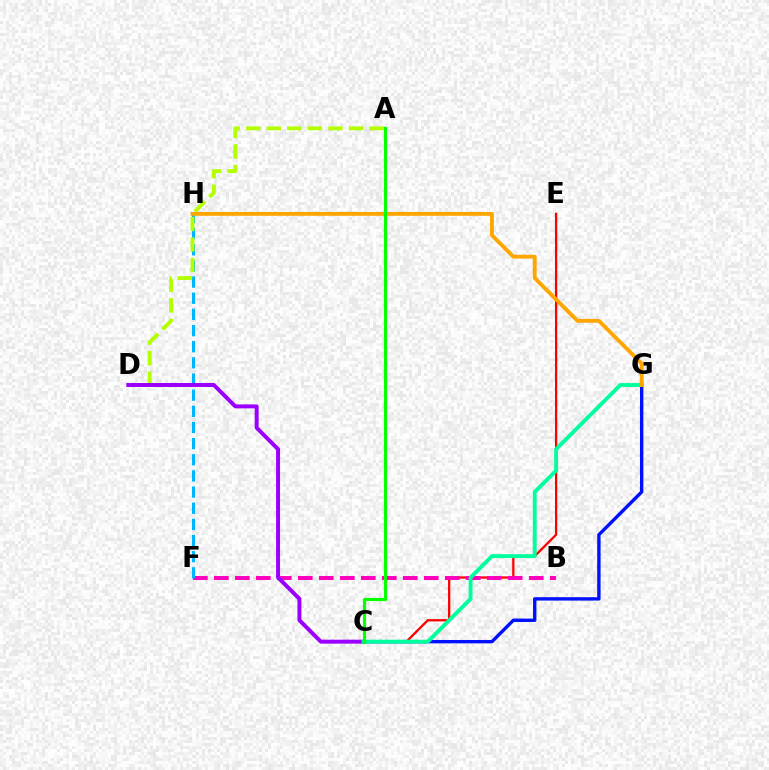{('C', 'E'): [{'color': '#ff0000', 'line_style': 'solid', 'thickness': 1.65}], ('B', 'F'): [{'color': '#ff00bd', 'line_style': 'dashed', 'thickness': 2.85}], ('F', 'H'): [{'color': '#00b5ff', 'line_style': 'dashed', 'thickness': 2.19}], ('A', 'D'): [{'color': '#b3ff00', 'line_style': 'dashed', 'thickness': 2.79}], ('C', 'D'): [{'color': '#9b00ff', 'line_style': 'solid', 'thickness': 2.85}], ('C', 'G'): [{'color': '#0010ff', 'line_style': 'solid', 'thickness': 2.43}, {'color': '#00ff9d', 'line_style': 'solid', 'thickness': 2.79}], ('G', 'H'): [{'color': '#ffa500', 'line_style': 'solid', 'thickness': 2.76}], ('A', 'C'): [{'color': '#08ff00', 'line_style': 'solid', 'thickness': 2.29}]}